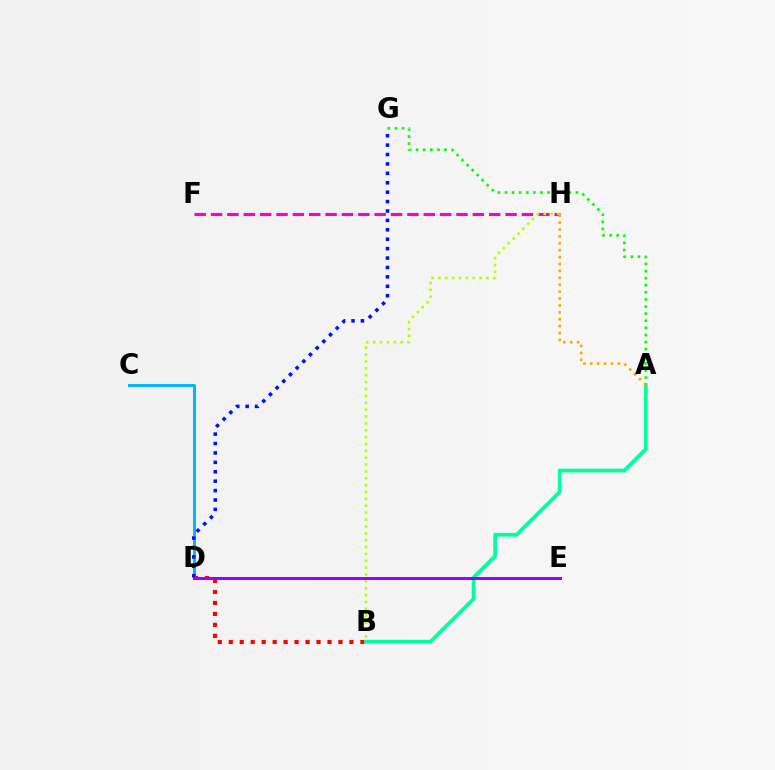{('A', 'G'): [{'color': '#08ff00', 'line_style': 'dotted', 'thickness': 1.93}], ('B', 'D'): [{'color': '#ff0000', 'line_style': 'dotted', 'thickness': 2.98}], ('A', 'B'): [{'color': '#00ff9d', 'line_style': 'solid', 'thickness': 2.71}], ('C', 'D'): [{'color': '#00b5ff', 'line_style': 'solid', 'thickness': 2.1}], ('D', 'G'): [{'color': '#0010ff', 'line_style': 'dotted', 'thickness': 2.56}], ('D', 'E'): [{'color': '#9b00ff', 'line_style': 'solid', 'thickness': 2.16}], ('F', 'H'): [{'color': '#ff00bd', 'line_style': 'dashed', 'thickness': 2.22}], ('B', 'H'): [{'color': '#b3ff00', 'line_style': 'dotted', 'thickness': 1.87}], ('A', 'H'): [{'color': '#ffa500', 'line_style': 'dotted', 'thickness': 1.87}]}